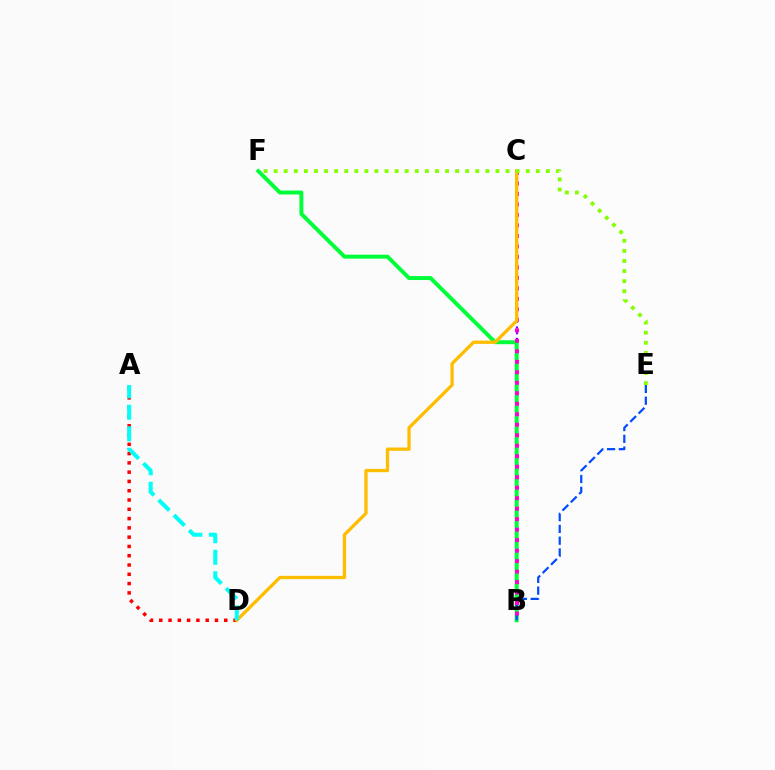{('A', 'D'): [{'color': '#ff0000', 'line_style': 'dotted', 'thickness': 2.52}, {'color': '#00fff6', 'line_style': 'dashed', 'thickness': 2.92}], ('B', 'C'): [{'color': '#7200ff', 'line_style': 'dotted', 'thickness': 1.55}, {'color': '#ff00cf', 'line_style': 'dotted', 'thickness': 2.85}], ('B', 'F'): [{'color': '#00ff39', 'line_style': 'solid', 'thickness': 2.84}], ('B', 'E'): [{'color': '#004bff', 'line_style': 'dashed', 'thickness': 1.6}], ('C', 'D'): [{'color': '#ffbd00', 'line_style': 'solid', 'thickness': 2.37}], ('E', 'F'): [{'color': '#84ff00', 'line_style': 'dotted', 'thickness': 2.74}]}